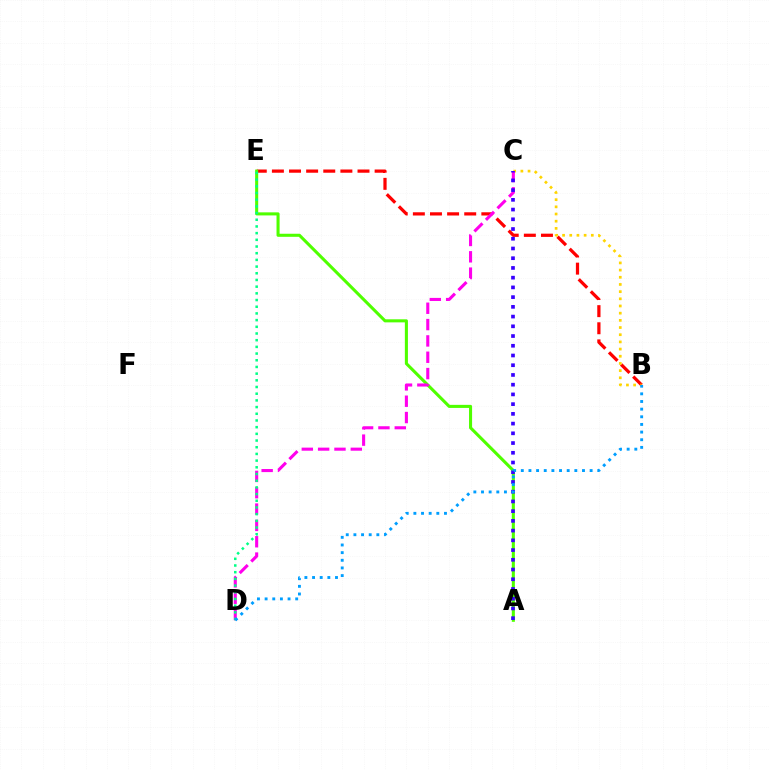{('B', 'E'): [{'color': '#ff0000', 'line_style': 'dashed', 'thickness': 2.33}], ('A', 'E'): [{'color': '#4fff00', 'line_style': 'solid', 'thickness': 2.21}], ('B', 'C'): [{'color': '#ffd500', 'line_style': 'dotted', 'thickness': 1.95}], ('C', 'D'): [{'color': '#ff00ed', 'line_style': 'dashed', 'thickness': 2.22}], ('A', 'C'): [{'color': '#3700ff', 'line_style': 'dotted', 'thickness': 2.64}], ('D', 'E'): [{'color': '#00ff86', 'line_style': 'dotted', 'thickness': 1.82}], ('B', 'D'): [{'color': '#009eff', 'line_style': 'dotted', 'thickness': 2.08}]}